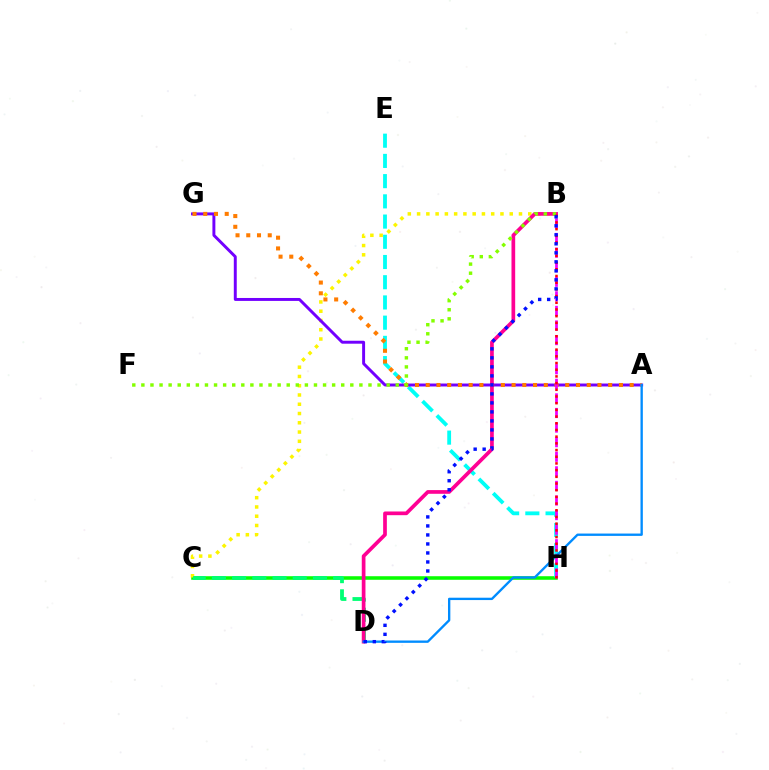{('C', 'H'): [{'color': '#08ff00', 'line_style': 'solid', 'thickness': 2.57}], ('E', 'H'): [{'color': '#00fff6', 'line_style': 'dashed', 'thickness': 2.75}], ('B', 'C'): [{'color': '#fcf500', 'line_style': 'dotted', 'thickness': 2.52}], ('C', 'D'): [{'color': '#00ff74', 'line_style': 'dashed', 'thickness': 2.74}], ('A', 'G'): [{'color': '#7200ff', 'line_style': 'solid', 'thickness': 2.12}, {'color': '#ff7c00', 'line_style': 'dotted', 'thickness': 2.92}], ('B', 'D'): [{'color': '#ff0094', 'line_style': 'solid', 'thickness': 2.66}, {'color': '#0010ff', 'line_style': 'dotted', 'thickness': 2.45}], ('B', 'H'): [{'color': '#ee00ff', 'line_style': 'dashed', 'thickness': 1.98}, {'color': '#ff0000', 'line_style': 'dotted', 'thickness': 1.82}], ('A', 'D'): [{'color': '#008cff', 'line_style': 'solid', 'thickness': 1.69}], ('B', 'F'): [{'color': '#84ff00', 'line_style': 'dotted', 'thickness': 2.47}]}